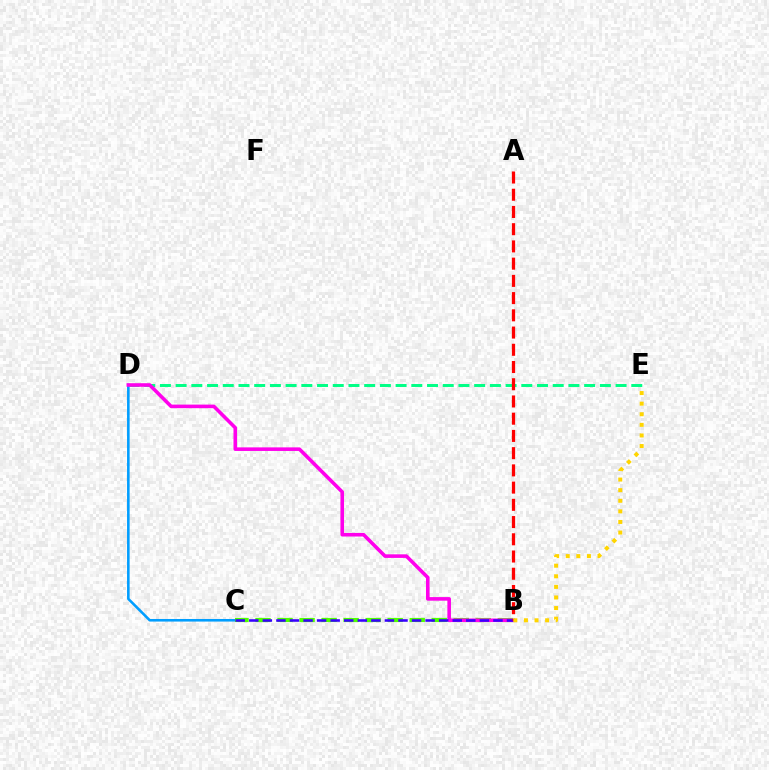{('C', 'D'): [{'color': '#009eff', 'line_style': 'solid', 'thickness': 1.86}], ('D', 'E'): [{'color': '#00ff86', 'line_style': 'dashed', 'thickness': 2.13}], ('B', 'C'): [{'color': '#4fff00', 'line_style': 'dashed', 'thickness': 2.99}, {'color': '#3700ff', 'line_style': 'dashed', 'thickness': 1.84}], ('B', 'D'): [{'color': '#ff00ed', 'line_style': 'solid', 'thickness': 2.58}], ('A', 'B'): [{'color': '#ff0000', 'line_style': 'dashed', 'thickness': 2.34}], ('B', 'E'): [{'color': '#ffd500', 'line_style': 'dotted', 'thickness': 2.88}]}